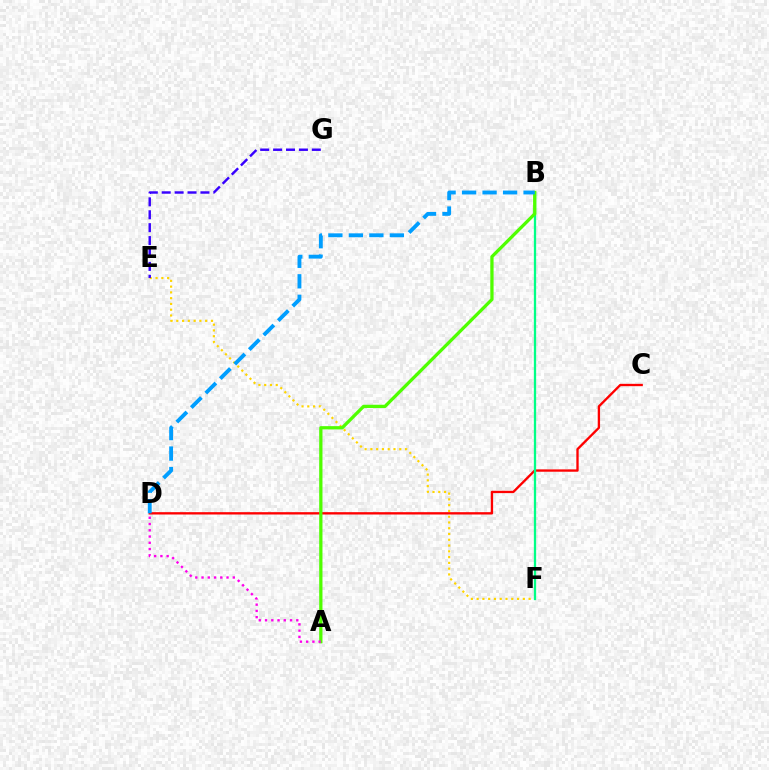{('E', 'F'): [{'color': '#ffd500', 'line_style': 'dotted', 'thickness': 1.57}], ('C', 'D'): [{'color': '#ff0000', 'line_style': 'solid', 'thickness': 1.68}], ('B', 'F'): [{'color': '#00ff86', 'line_style': 'solid', 'thickness': 1.65}], ('A', 'B'): [{'color': '#4fff00', 'line_style': 'solid', 'thickness': 2.35}], ('B', 'D'): [{'color': '#009eff', 'line_style': 'dashed', 'thickness': 2.78}], ('A', 'D'): [{'color': '#ff00ed', 'line_style': 'dotted', 'thickness': 1.7}], ('E', 'G'): [{'color': '#3700ff', 'line_style': 'dashed', 'thickness': 1.75}]}